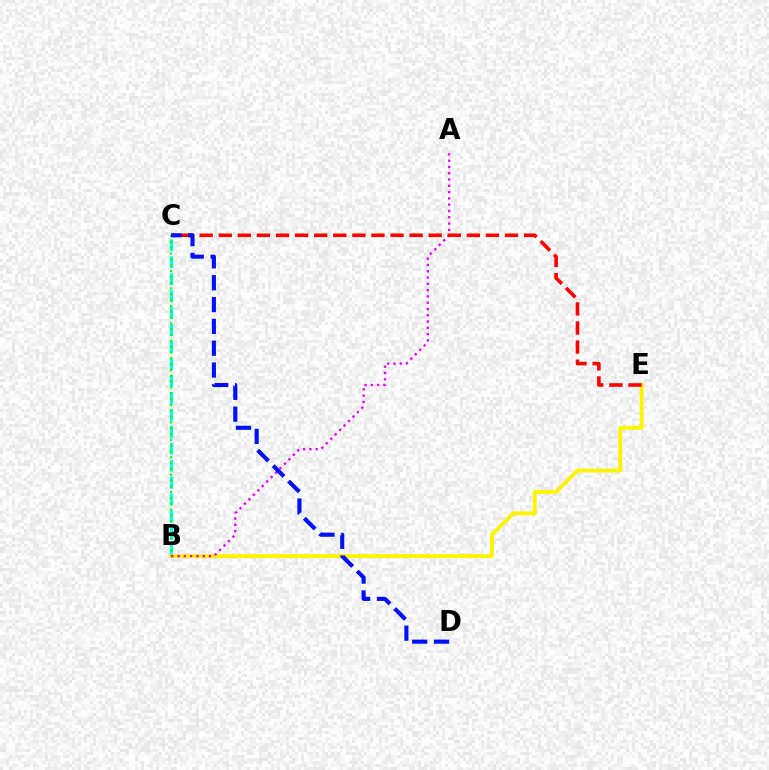{('B', 'C'): [{'color': '#00fff6', 'line_style': 'dashed', 'thickness': 2.3}, {'color': '#08ff00', 'line_style': 'dotted', 'thickness': 1.58}], ('B', 'E'): [{'color': '#fcf500', 'line_style': 'solid', 'thickness': 2.82}], ('A', 'B'): [{'color': '#ee00ff', 'line_style': 'dotted', 'thickness': 1.71}], ('C', 'E'): [{'color': '#ff0000', 'line_style': 'dashed', 'thickness': 2.59}], ('C', 'D'): [{'color': '#0010ff', 'line_style': 'dashed', 'thickness': 2.97}]}